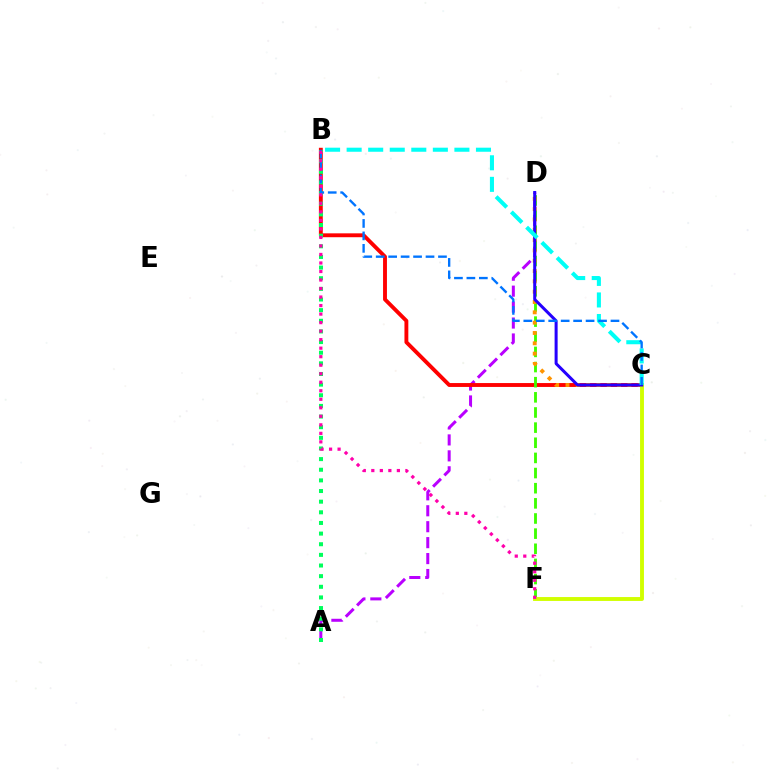{('A', 'D'): [{'color': '#b900ff', 'line_style': 'dashed', 'thickness': 2.17}], ('B', 'C'): [{'color': '#ff0000', 'line_style': 'solid', 'thickness': 2.79}, {'color': '#00fff6', 'line_style': 'dashed', 'thickness': 2.93}, {'color': '#0074ff', 'line_style': 'dashed', 'thickness': 1.69}], ('D', 'F'): [{'color': '#3dff00', 'line_style': 'dashed', 'thickness': 2.06}], ('A', 'B'): [{'color': '#00ff5c', 'line_style': 'dotted', 'thickness': 2.89}], ('C', 'D'): [{'color': '#ff9400', 'line_style': 'dotted', 'thickness': 2.8}, {'color': '#2500ff', 'line_style': 'solid', 'thickness': 2.18}], ('C', 'F'): [{'color': '#d1ff00', 'line_style': 'solid', 'thickness': 2.8}], ('B', 'F'): [{'color': '#ff00ac', 'line_style': 'dotted', 'thickness': 2.31}]}